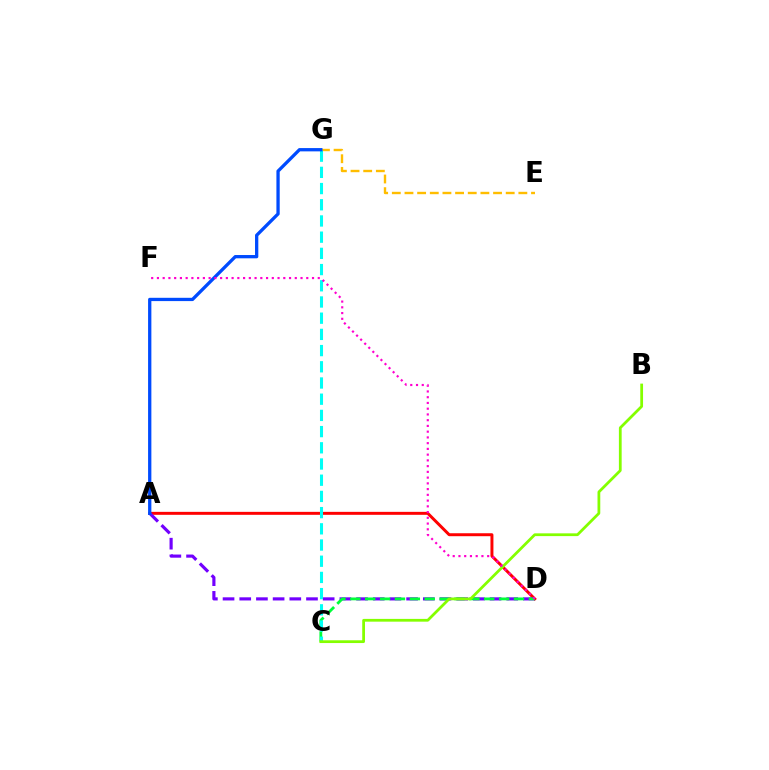{('A', 'D'): [{'color': '#ff0000', 'line_style': 'solid', 'thickness': 2.13}, {'color': '#7200ff', 'line_style': 'dashed', 'thickness': 2.27}], ('E', 'G'): [{'color': '#ffbd00', 'line_style': 'dashed', 'thickness': 1.72}], ('C', 'D'): [{'color': '#00ff39', 'line_style': 'dashed', 'thickness': 2.02}], ('C', 'G'): [{'color': '#00fff6', 'line_style': 'dashed', 'thickness': 2.2}], ('A', 'G'): [{'color': '#004bff', 'line_style': 'solid', 'thickness': 2.37}], ('B', 'C'): [{'color': '#84ff00', 'line_style': 'solid', 'thickness': 1.99}], ('D', 'F'): [{'color': '#ff00cf', 'line_style': 'dotted', 'thickness': 1.56}]}